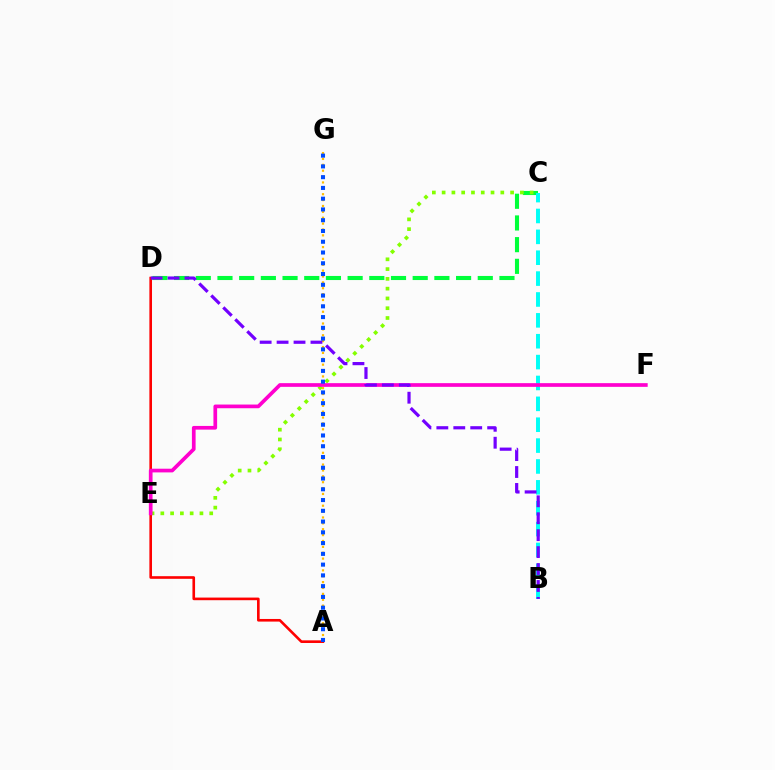{('C', 'D'): [{'color': '#00ff39', 'line_style': 'dashed', 'thickness': 2.95}], ('C', 'E'): [{'color': '#84ff00', 'line_style': 'dotted', 'thickness': 2.66}], ('A', 'D'): [{'color': '#ff0000', 'line_style': 'solid', 'thickness': 1.89}], ('A', 'G'): [{'color': '#ffbd00', 'line_style': 'dotted', 'thickness': 1.6}, {'color': '#004bff', 'line_style': 'dotted', 'thickness': 2.92}], ('B', 'C'): [{'color': '#00fff6', 'line_style': 'dashed', 'thickness': 2.84}], ('E', 'F'): [{'color': '#ff00cf', 'line_style': 'solid', 'thickness': 2.66}], ('B', 'D'): [{'color': '#7200ff', 'line_style': 'dashed', 'thickness': 2.3}]}